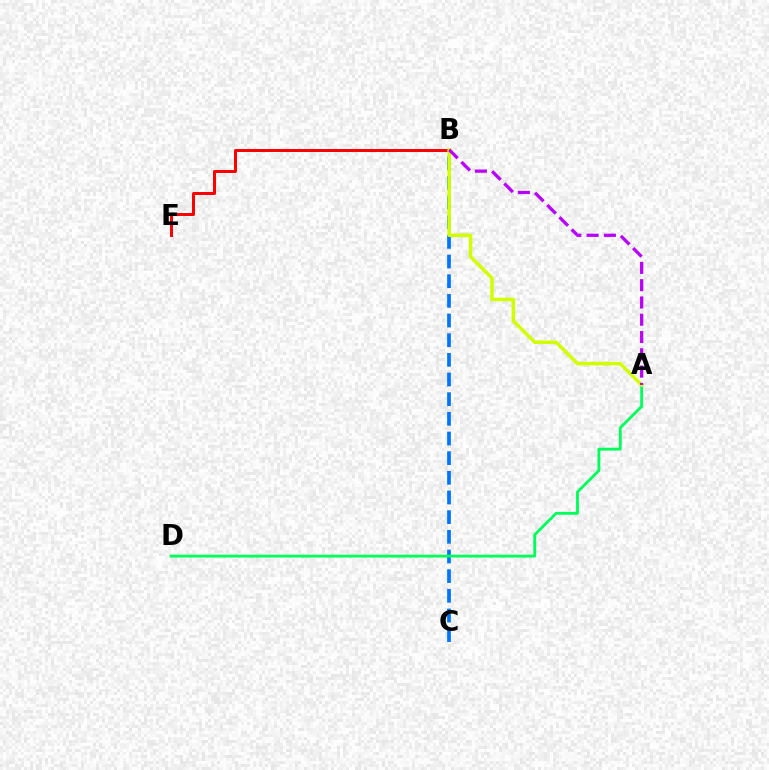{('B', 'E'): [{'color': '#ff0000', 'line_style': 'solid', 'thickness': 2.16}], ('B', 'C'): [{'color': '#0074ff', 'line_style': 'dashed', 'thickness': 2.67}], ('A', 'D'): [{'color': '#00ff5c', 'line_style': 'solid', 'thickness': 2.06}], ('A', 'B'): [{'color': '#d1ff00', 'line_style': 'solid', 'thickness': 2.52}, {'color': '#b900ff', 'line_style': 'dashed', 'thickness': 2.35}]}